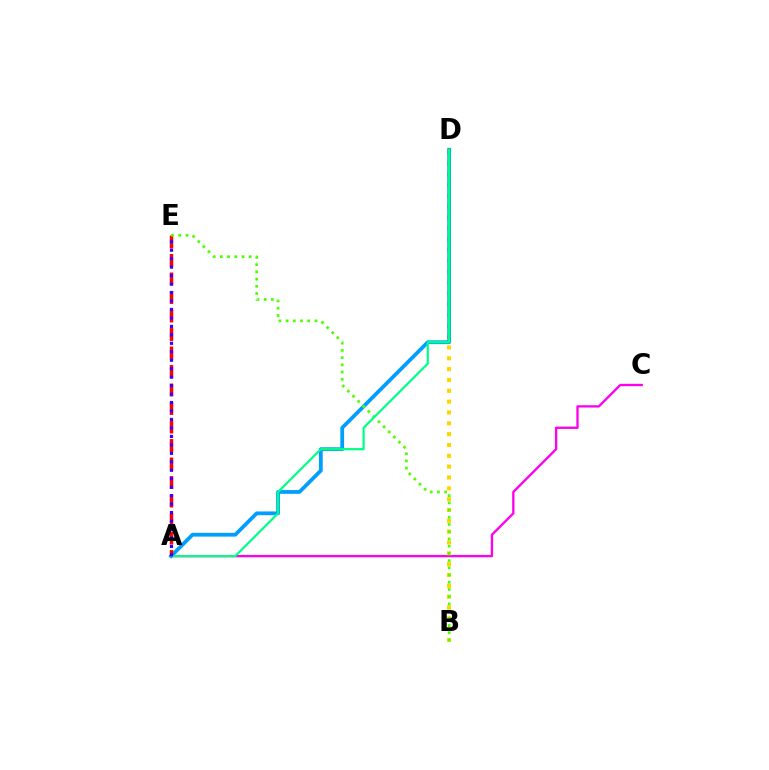{('A', 'C'): [{'color': '#ff00ed', 'line_style': 'solid', 'thickness': 1.68}], ('B', 'D'): [{'color': '#ffd500', 'line_style': 'dotted', 'thickness': 2.94}], ('A', 'D'): [{'color': '#009eff', 'line_style': 'solid', 'thickness': 2.71}, {'color': '#00ff86', 'line_style': 'solid', 'thickness': 1.59}], ('A', 'E'): [{'color': '#ff0000', 'line_style': 'dashed', 'thickness': 2.51}, {'color': '#3700ff', 'line_style': 'dotted', 'thickness': 2.3}], ('B', 'E'): [{'color': '#4fff00', 'line_style': 'dotted', 'thickness': 1.96}]}